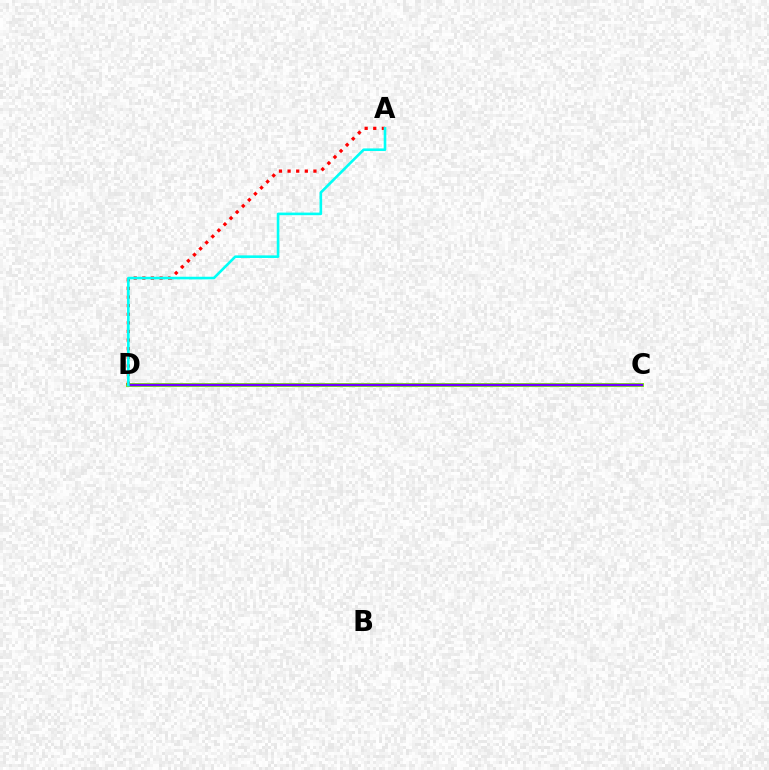{('C', 'D'): [{'color': '#84ff00', 'line_style': 'solid', 'thickness': 2.86}, {'color': '#7200ff', 'line_style': 'solid', 'thickness': 1.76}], ('A', 'D'): [{'color': '#ff0000', 'line_style': 'dotted', 'thickness': 2.34}, {'color': '#00fff6', 'line_style': 'solid', 'thickness': 1.88}]}